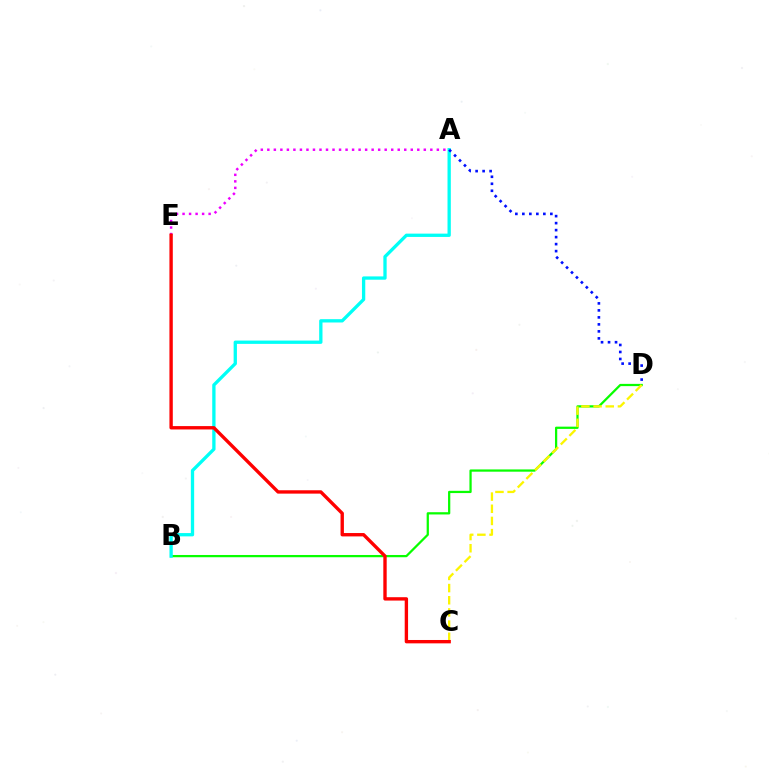{('A', 'E'): [{'color': '#ee00ff', 'line_style': 'dotted', 'thickness': 1.77}], ('B', 'D'): [{'color': '#08ff00', 'line_style': 'solid', 'thickness': 1.62}], ('A', 'B'): [{'color': '#00fff6', 'line_style': 'solid', 'thickness': 2.38}], ('A', 'D'): [{'color': '#0010ff', 'line_style': 'dotted', 'thickness': 1.9}], ('C', 'D'): [{'color': '#fcf500', 'line_style': 'dashed', 'thickness': 1.65}], ('C', 'E'): [{'color': '#ff0000', 'line_style': 'solid', 'thickness': 2.42}]}